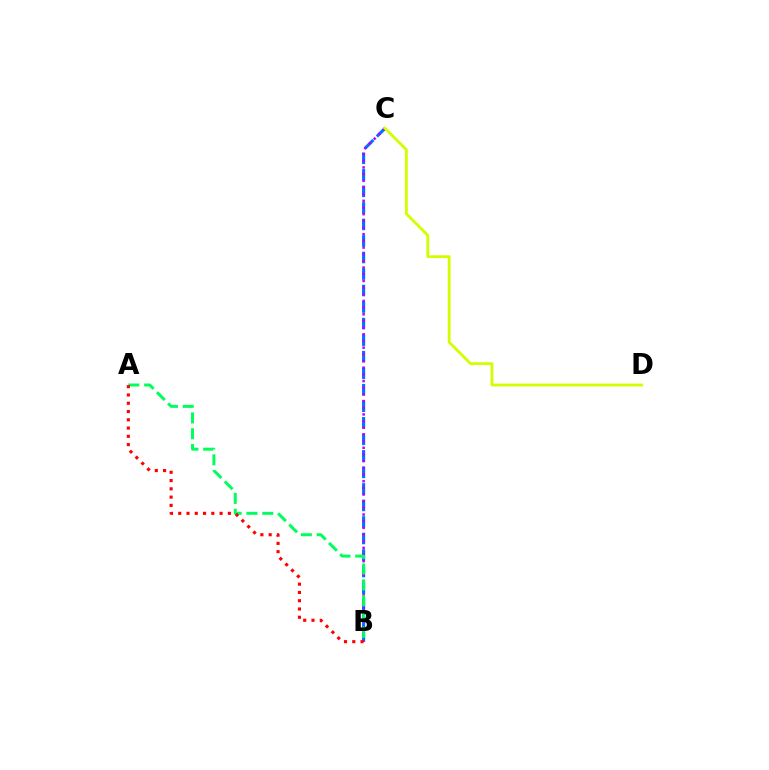{('B', 'C'): [{'color': '#0074ff', 'line_style': 'dashed', 'thickness': 2.25}, {'color': '#b900ff', 'line_style': 'dotted', 'thickness': 1.81}], ('C', 'D'): [{'color': '#d1ff00', 'line_style': 'solid', 'thickness': 2.03}], ('A', 'B'): [{'color': '#00ff5c', 'line_style': 'dashed', 'thickness': 2.15}, {'color': '#ff0000', 'line_style': 'dotted', 'thickness': 2.25}]}